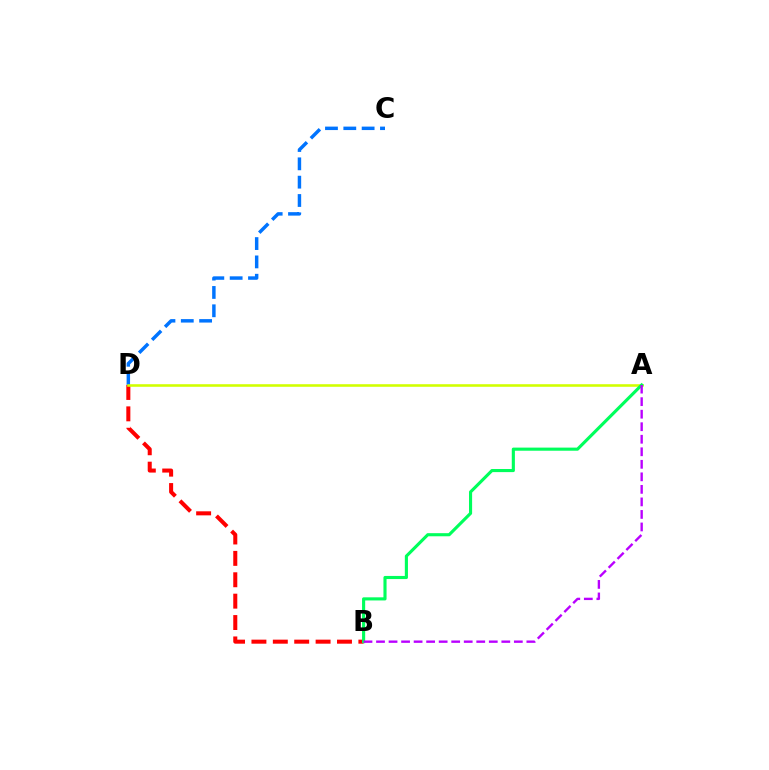{('C', 'D'): [{'color': '#0074ff', 'line_style': 'dashed', 'thickness': 2.49}], ('B', 'D'): [{'color': '#ff0000', 'line_style': 'dashed', 'thickness': 2.91}], ('A', 'D'): [{'color': '#d1ff00', 'line_style': 'solid', 'thickness': 1.85}], ('A', 'B'): [{'color': '#00ff5c', 'line_style': 'solid', 'thickness': 2.25}, {'color': '#b900ff', 'line_style': 'dashed', 'thickness': 1.7}]}